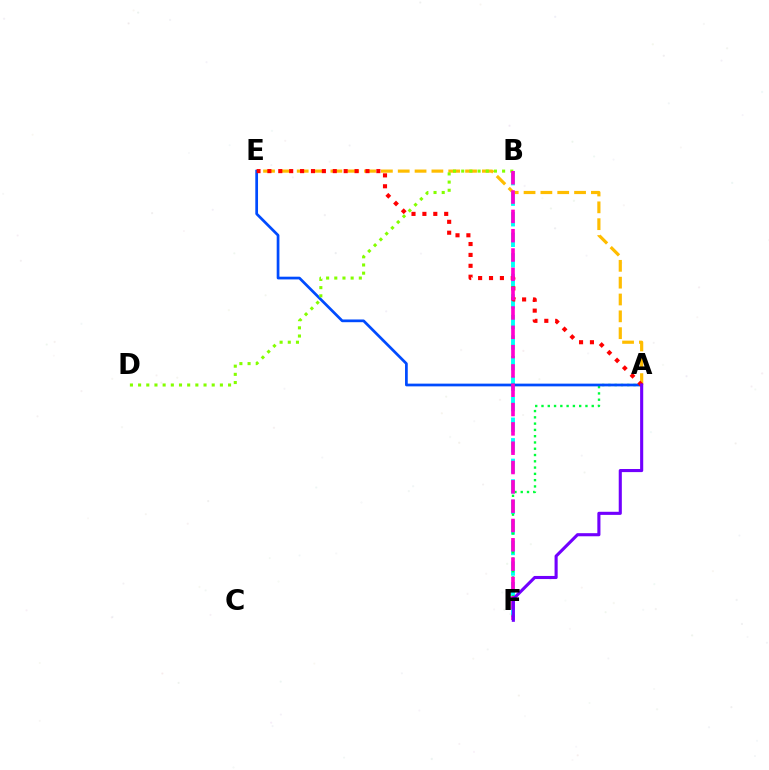{('A', 'E'): [{'color': '#ffbd00', 'line_style': 'dashed', 'thickness': 2.29}, {'color': '#004bff', 'line_style': 'solid', 'thickness': 1.96}, {'color': '#ff0000', 'line_style': 'dotted', 'thickness': 2.96}], ('B', 'F'): [{'color': '#00fff6', 'line_style': 'dashed', 'thickness': 2.79}, {'color': '#ff00cf', 'line_style': 'dashed', 'thickness': 2.62}], ('A', 'F'): [{'color': '#00ff39', 'line_style': 'dotted', 'thickness': 1.71}, {'color': '#7200ff', 'line_style': 'solid', 'thickness': 2.23}], ('B', 'D'): [{'color': '#84ff00', 'line_style': 'dotted', 'thickness': 2.22}]}